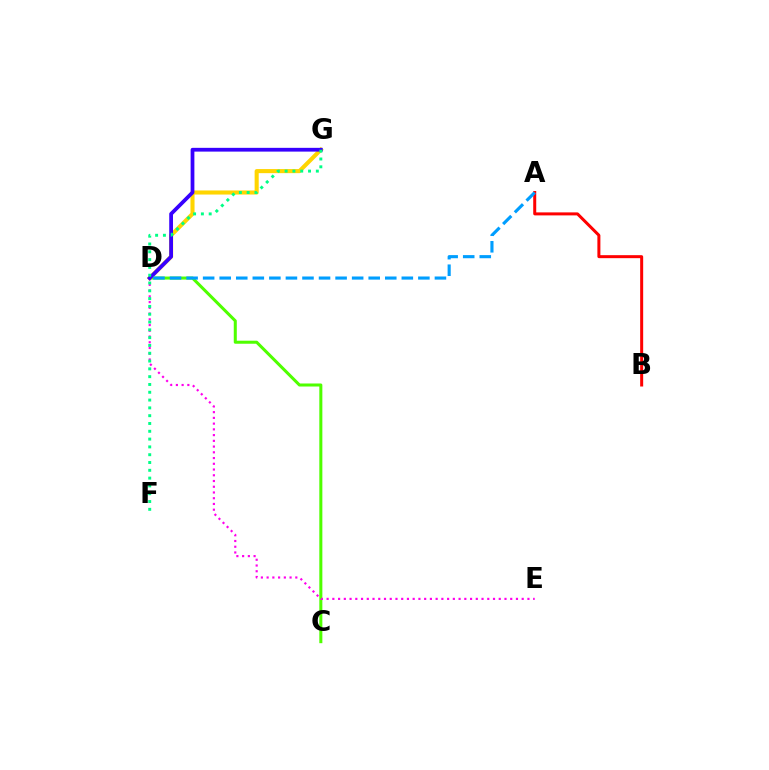{('C', 'D'): [{'color': '#4fff00', 'line_style': 'solid', 'thickness': 2.18}], ('D', 'G'): [{'color': '#ffd500', 'line_style': 'solid', 'thickness': 2.94}, {'color': '#3700ff', 'line_style': 'solid', 'thickness': 2.71}], ('D', 'E'): [{'color': '#ff00ed', 'line_style': 'dotted', 'thickness': 1.56}], ('F', 'G'): [{'color': '#00ff86', 'line_style': 'dotted', 'thickness': 2.12}], ('A', 'B'): [{'color': '#ff0000', 'line_style': 'solid', 'thickness': 2.16}], ('A', 'D'): [{'color': '#009eff', 'line_style': 'dashed', 'thickness': 2.25}]}